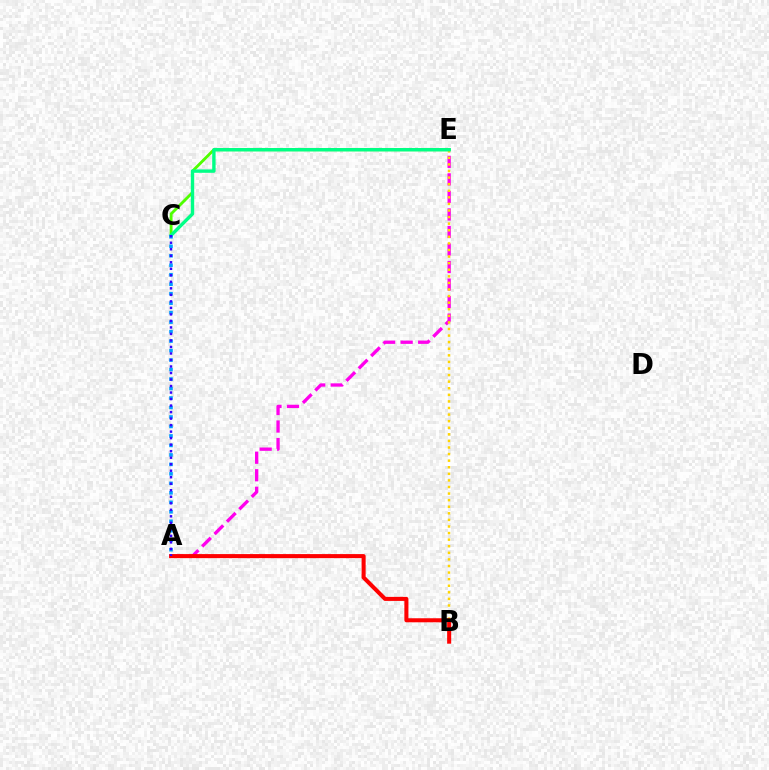{('C', 'E'): [{'color': '#4fff00', 'line_style': 'solid', 'thickness': 2.06}, {'color': '#00ff86', 'line_style': 'solid', 'thickness': 2.44}], ('A', 'E'): [{'color': '#ff00ed', 'line_style': 'dashed', 'thickness': 2.38}], ('B', 'E'): [{'color': '#ffd500', 'line_style': 'dotted', 'thickness': 1.79}], ('A', 'B'): [{'color': '#ff0000', 'line_style': 'solid', 'thickness': 2.92}], ('A', 'C'): [{'color': '#009eff', 'line_style': 'dotted', 'thickness': 2.58}, {'color': '#3700ff', 'line_style': 'dotted', 'thickness': 1.77}]}